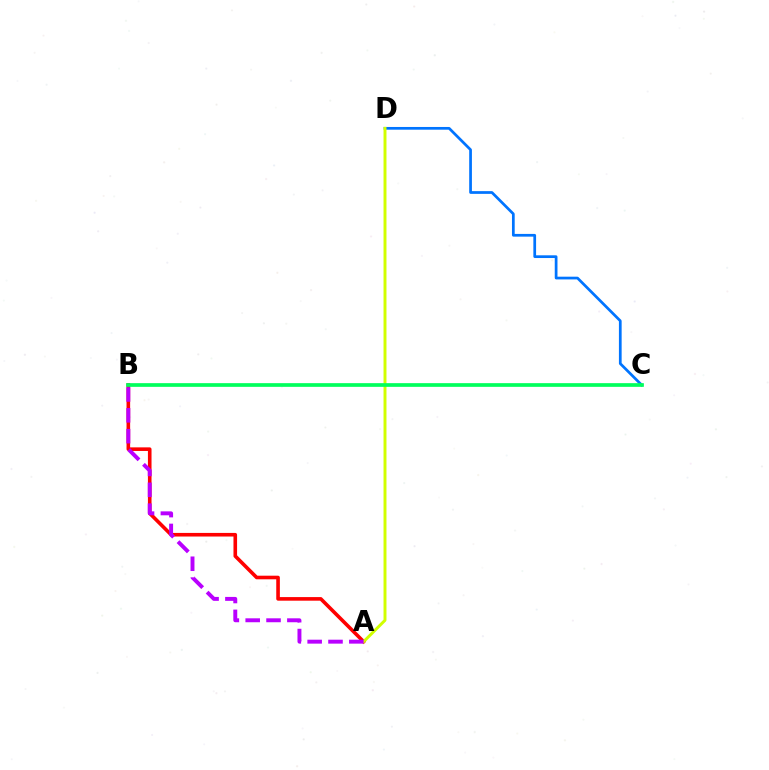{('C', 'D'): [{'color': '#0074ff', 'line_style': 'solid', 'thickness': 1.96}], ('A', 'B'): [{'color': '#ff0000', 'line_style': 'solid', 'thickness': 2.6}, {'color': '#b900ff', 'line_style': 'dashed', 'thickness': 2.83}], ('A', 'D'): [{'color': '#d1ff00', 'line_style': 'solid', 'thickness': 2.13}], ('B', 'C'): [{'color': '#00ff5c', 'line_style': 'solid', 'thickness': 2.65}]}